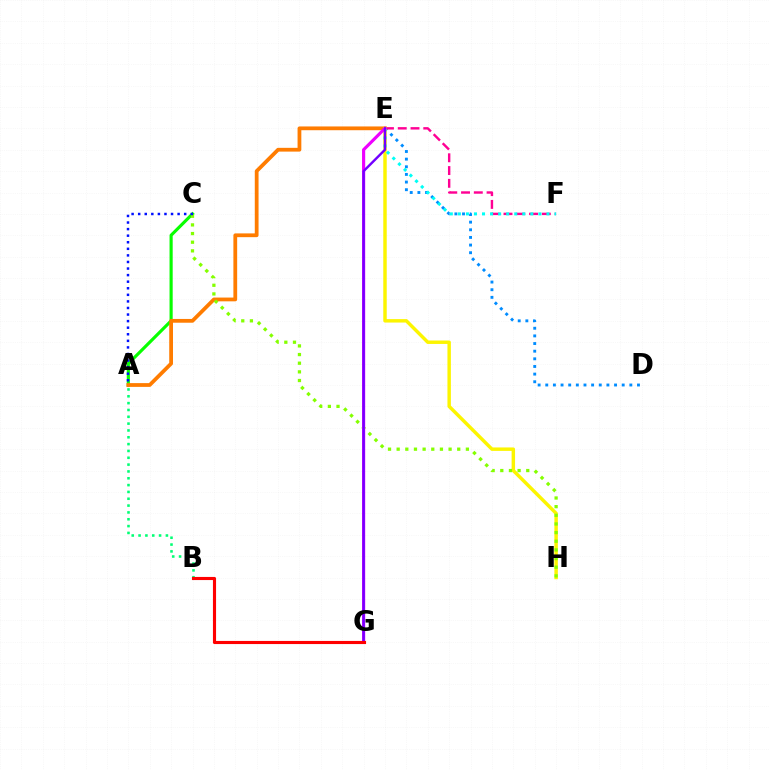{('A', 'C'): [{'color': '#08ff00', 'line_style': 'solid', 'thickness': 2.27}, {'color': '#0010ff', 'line_style': 'dotted', 'thickness': 1.79}], ('D', 'E'): [{'color': '#008cff', 'line_style': 'dotted', 'thickness': 2.08}], ('E', 'F'): [{'color': '#ff0094', 'line_style': 'dashed', 'thickness': 1.73}, {'color': '#00fff6', 'line_style': 'dotted', 'thickness': 2.19}], ('A', 'E'): [{'color': '#ff7c00', 'line_style': 'solid', 'thickness': 2.72}], ('A', 'B'): [{'color': '#00ff74', 'line_style': 'dotted', 'thickness': 1.86}], ('E', 'H'): [{'color': '#fcf500', 'line_style': 'solid', 'thickness': 2.48}], ('C', 'H'): [{'color': '#84ff00', 'line_style': 'dotted', 'thickness': 2.35}], ('E', 'G'): [{'color': '#ee00ff', 'line_style': 'solid', 'thickness': 2.27}, {'color': '#7200ff', 'line_style': 'solid', 'thickness': 1.74}], ('B', 'G'): [{'color': '#ff0000', 'line_style': 'solid', 'thickness': 2.24}]}